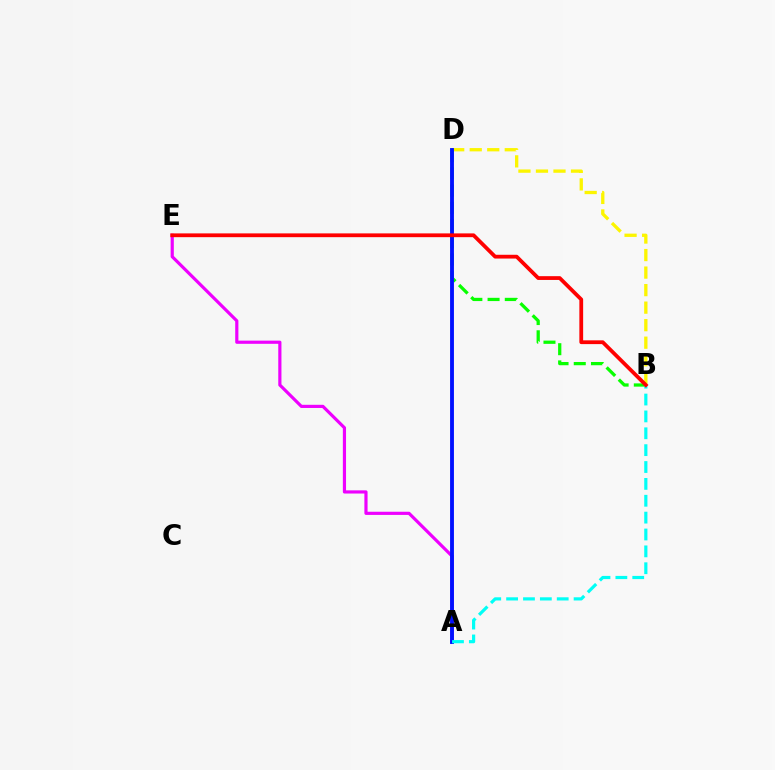{('B', 'D'): [{'color': '#fcf500', 'line_style': 'dashed', 'thickness': 2.38}, {'color': '#08ff00', 'line_style': 'dashed', 'thickness': 2.34}], ('A', 'E'): [{'color': '#ee00ff', 'line_style': 'solid', 'thickness': 2.29}], ('A', 'D'): [{'color': '#0010ff', 'line_style': 'solid', 'thickness': 2.78}], ('A', 'B'): [{'color': '#00fff6', 'line_style': 'dashed', 'thickness': 2.29}], ('B', 'E'): [{'color': '#ff0000', 'line_style': 'solid', 'thickness': 2.72}]}